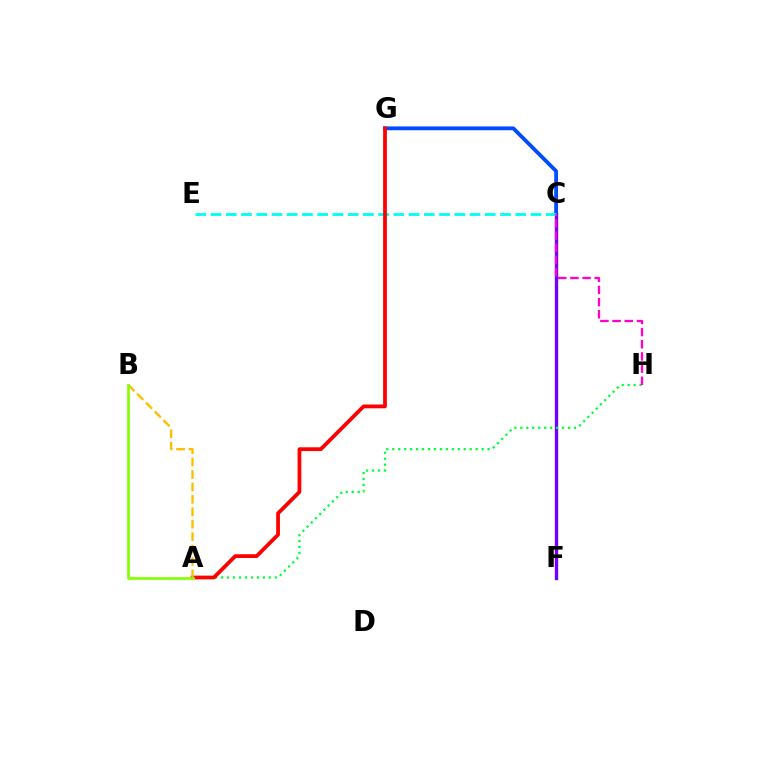{('C', 'G'): [{'color': '#004bff', 'line_style': 'solid', 'thickness': 2.74}], ('C', 'F'): [{'color': '#7200ff', 'line_style': 'solid', 'thickness': 2.41}], ('C', 'E'): [{'color': '#00fff6', 'line_style': 'dashed', 'thickness': 2.07}], ('A', 'H'): [{'color': '#00ff39', 'line_style': 'dotted', 'thickness': 1.62}], ('C', 'H'): [{'color': '#ff00cf', 'line_style': 'dashed', 'thickness': 1.65}], ('A', 'G'): [{'color': '#ff0000', 'line_style': 'solid', 'thickness': 2.71}], ('A', 'B'): [{'color': '#ffbd00', 'line_style': 'dashed', 'thickness': 1.69}, {'color': '#84ff00', 'line_style': 'solid', 'thickness': 1.95}]}